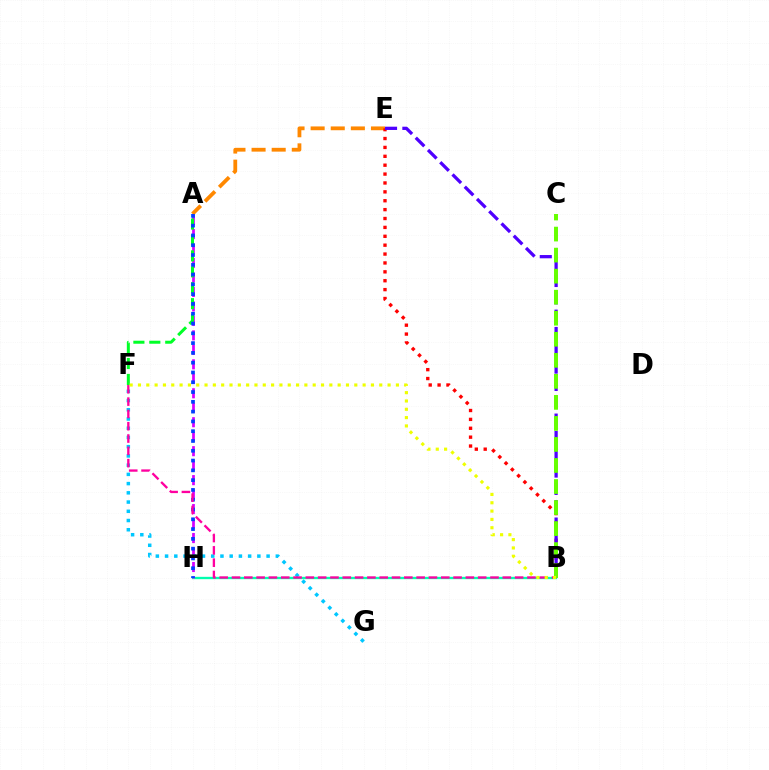{('A', 'E'): [{'color': '#ff8800', 'line_style': 'dashed', 'thickness': 2.73}], ('B', 'E'): [{'color': '#ff0000', 'line_style': 'dotted', 'thickness': 2.41}, {'color': '#4f00ff', 'line_style': 'dashed', 'thickness': 2.35}], ('B', 'H'): [{'color': '#00ffaf', 'line_style': 'solid', 'thickness': 1.68}], ('A', 'H'): [{'color': '#d600ff', 'line_style': 'dashed', 'thickness': 1.97}, {'color': '#003fff', 'line_style': 'dotted', 'thickness': 2.66}], ('F', 'G'): [{'color': '#00c7ff', 'line_style': 'dotted', 'thickness': 2.51}], ('A', 'F'): [{'color': '#00ff27', 'line_style': 'dashed', 'thickness': 2.16}], ('B', 'C'): [{'color': '#66ff00', 'line_style': 'dashed', 'thickness': 2.86}], ('B', 'F'): [{'color': '#ff00a0', 'line_style': 'dashed', 'thickness': 1.67}, {'color': '#eeff00', 'line_style': 'dotted', 'thickness': 2.26}]}